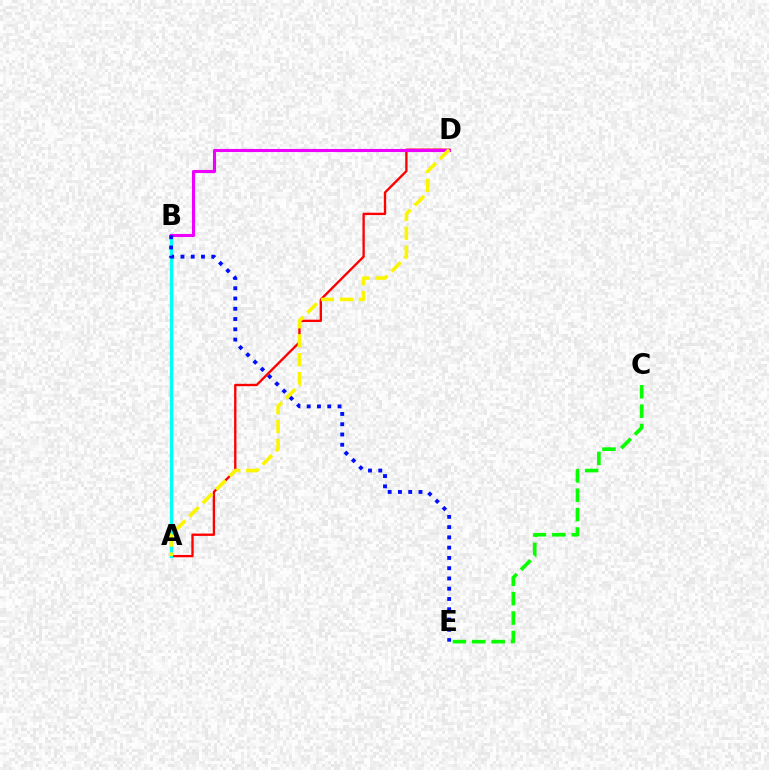{('A', 'D'): [{'color': '#ff0000', 'line_style': 'solid', 'thickness': 1.69}, {'color': '#fcf500', 'line_style': 'dashed', 'thickness': 2.57}], ('A', 'B'): [{'color': '#00fff6', 'line_style': 'solid', 'thickness': 2.43}], ('B', 'D'): [{'color': '#ee00ff', 'line_style': 'solid', 'thickness': 2.22}], ('C', 'E'): [{'color': '#08ff00', 'line_style': 'dashed', 'thickness': 2.63}], ('B', 'E'): [{'color': '#0010ff', 'line_style': 'dotted', 'thickness': 2.79}]}